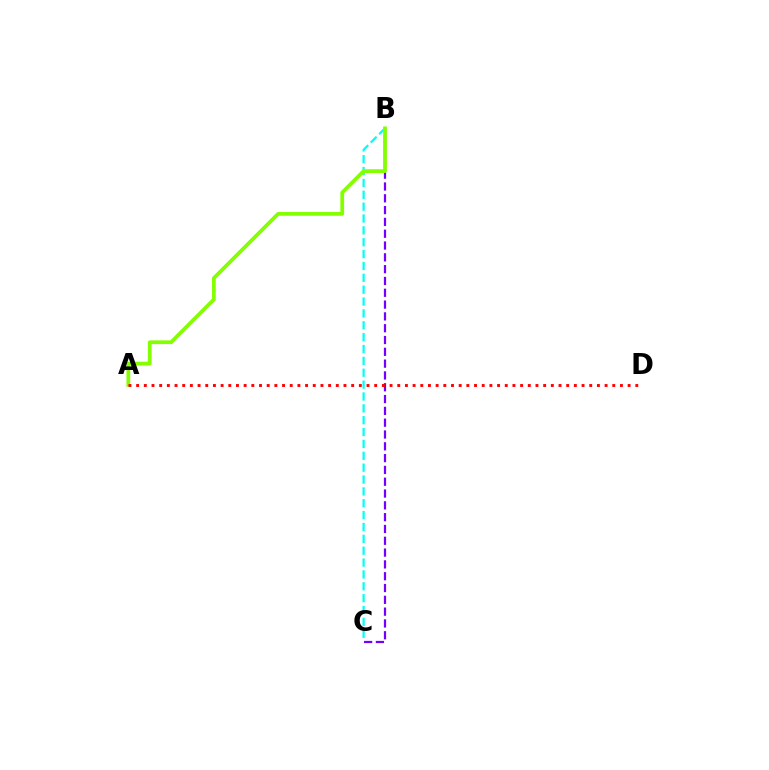{('B', 'C'): [{'color': '#7200ff', 'line_style': 'dashed', 'thickness': 1.6}, {'color': '#00fff6', 'line_style': 'dashed', 'thickness': 1.61}], ('A', 'B'): [{'color': '#84ff00', 'line_style': 'solid', 'thickness': 2.7}], ('A', 'D'): [{'color': '#ff0000', 'line_style': 'dotted', 'thickness': 2.09}]}